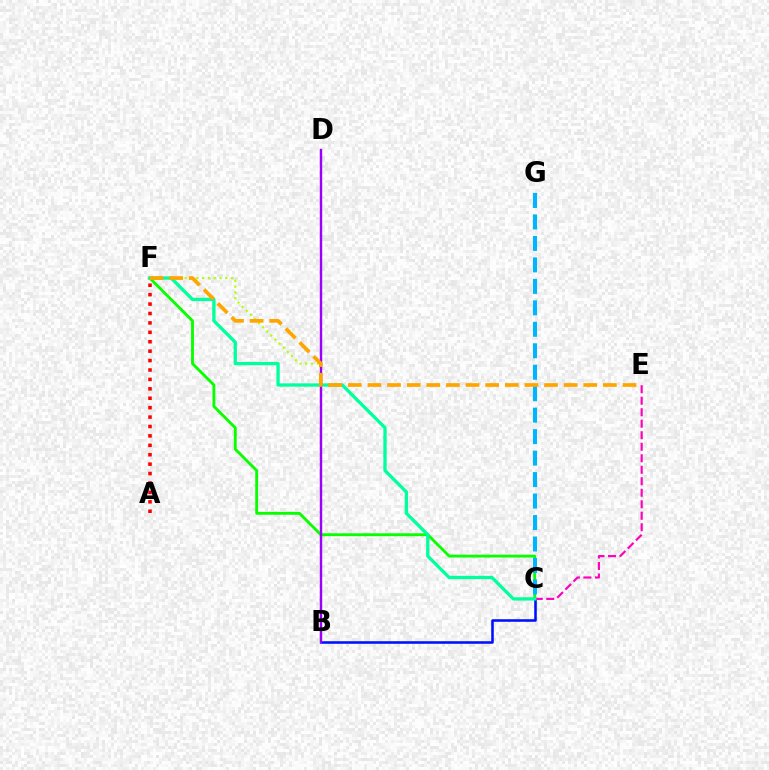{('C', 'F'): [{'color': '#08ff00', 'line_style': 'solid', 'thickness': 2.06}, {'color': '#00ff9d', 'line_style': 'solid', 'thickness': 2.38}], ('B', 'F'): [{'color': '#b3ff00', 'line_style': 'dotted', 'thickness': 1.58}], ('B', 'C'): [{'color': '#0010ff', 'line_style': 'solid', 'thickness': 1.84}], ('C', 'G'): [{'color': '#00b5ff', 'line_style': 'dashed', 'thickness': 2.92}], ('C', 'E'): [{'color': '#ff00bd', 'line_style': 'dashed', 'thickness': 1.56}], ('B', 'D'): [{'color': '#9b00ff', 'line_style': 'solid', 'thickness': 1.73}], ('A', 'F'): [{'color': '#ff0000', 'line_style': 'dotted', 'thickness': 2.56}], ('E', 'F'): [{'color': '#ffa500', 'line_style': 'dashed', 'thickness': 2.67}]}